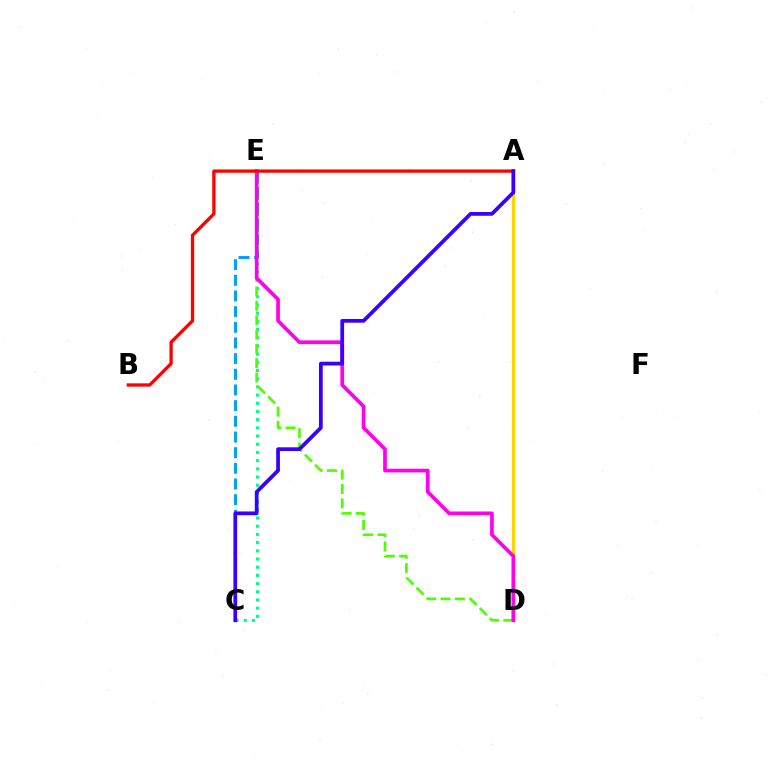{('A', 'D'): [{'color': '#ffd500', 'line_style': 'solid', 'thickness': 2.3}], ('C', 'E'): [{'color': '#00ff86', 'line_style': 'dotted', 'thickness': 2.23}, {'color': '#009eff', 'line_style': 'dashed', 'thickness': 2.13}], ('D', 'E'): [{'color': '#4fff00', 'line_style': 'dashed', 'thickness': 1.95}, {'color': '#ff00ed', 'line_style': 'solid', 'thickness': 2.65}], ('A', 'B'): [{'color': '#ff0000', 'line_style': 'solid', 'thickness': 2.38}], ('A', 'C'): [{'color': '#3700ff', 'line_style': 'solid', 'thickness': 2.7}]}